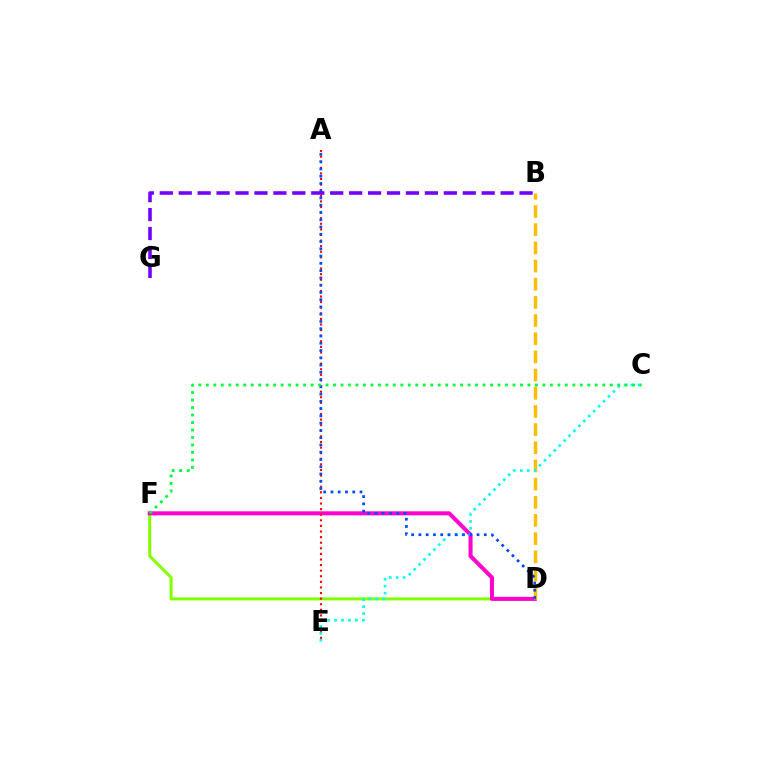{('D', 'F'): [{'color': '#84ff00', 'line_style': 'solid', 'thickness': 2.19}, {'color': '#ff00cf', 'line_style': 'solid', 'thickness': 2.9}], ('A', 'E'): [{'color': '#ff0000', 'line_style': 'dotted', 'thickness': 1.52}], ('B', 'D'): [{'color': '#ffbd00', 'line_style': 'dashed', 'thickness': 2.47}], ('C', 'E'): [{'color': '#00fff6', 'line_style': 'dotted', 'thickness': 1.89}], ('A', 'D'): [{'color': '#004bff', 'line_style': 'dotted', 'thickness': 1.97}], ('C', 'F'): [{'color': '#00ff39', 'line_style': 'dotted', 'thickness': 2.03}], ('B', 'G'): [{'color': '#7200ff', 'line_style': 'dashed', 'thickness': 2.57}]}